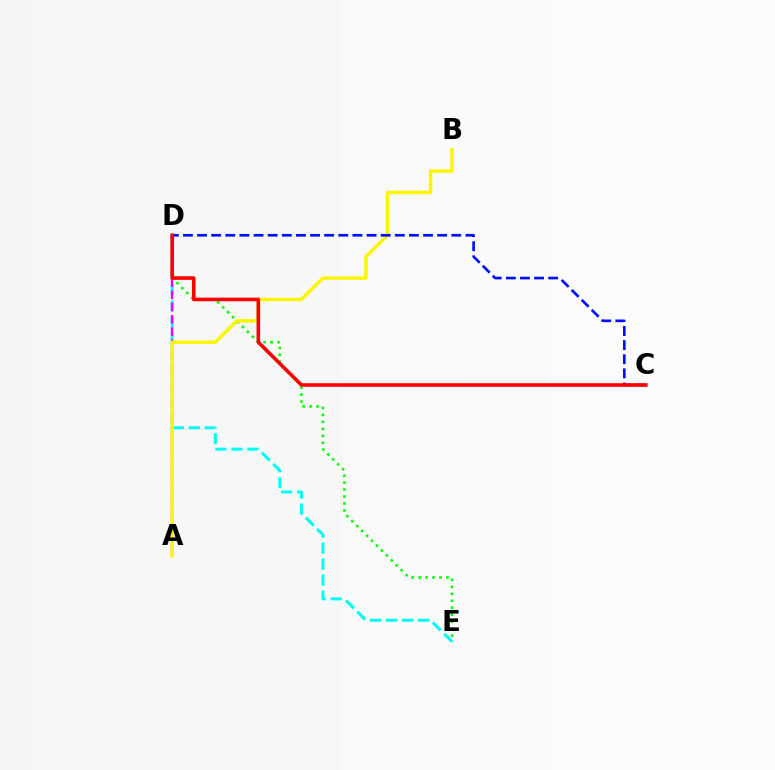{('D', 'E'): [{'color': '#00fff6', 'line_style': 'dashed', 'thickness': 2.17}, {'color': '#08ff00', 'line_style': 'dotted', 'thickness': 1.89}], ('A', 'D'): [{'color': '#ee00ff', 'line_style': 'dashed', 'thickness': 1.66}], ('A', 'B'): [{'color': '#fcf500', 'line_style': 'solid', 'thickness': 2.48}], ('C', 'D'): [{'color': '#0010ff', 'line_style': 'dashed', 'thickness': 1.92}, {'color': '#ff0000', 'line_style': 'solid', 'thickness': 2.59}]}